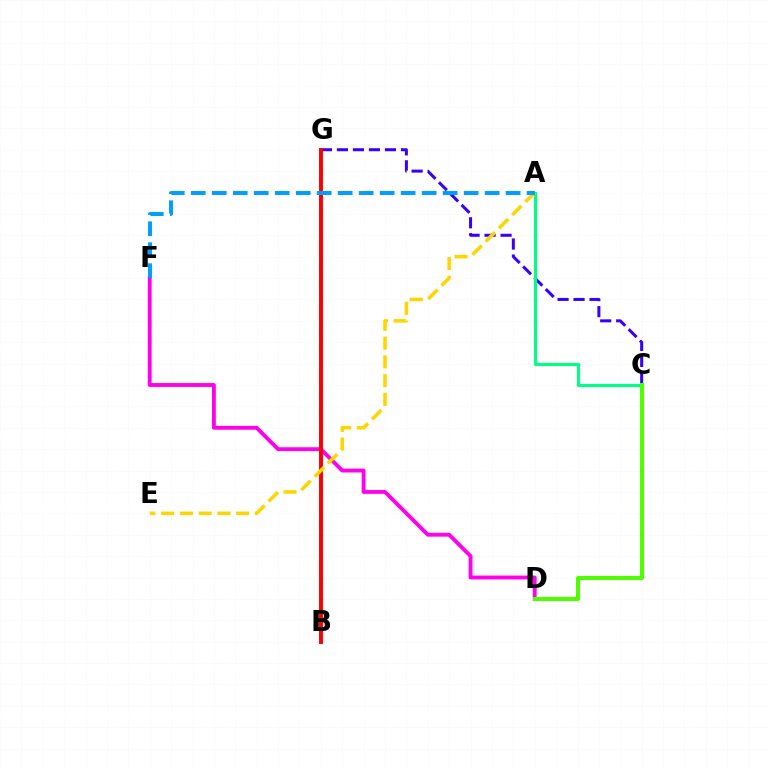{('D', 'F'): [{'color': '#ff00ed', 'line_style': 'solid', 'thickness': 2.78}], ('C', 'G'): [{'color': '#3700ff', 'line_style': 'dashed', 'thickness': 2.18}], ('B', 'G'): [{'color': '#ff0000', 'line_style': 'solid', 'thickness': 2.85}], ('A', 'C'): [{'color': '#00ff86', 'line_style': 'solid', 'thickness': 2.24}], ('A', 'E'): [{'color': '#ffd500', 'line_style': 'dashed', 'thickness': 2.55}], ('C', 'D'): [{'color': '#4fff00', 'line_style': 'solid', 'thickness': 2.92}], ('A', 'F'): [{'color': '#009eff', 'line_style': 'dashed', 'thickness': 2.85}]}